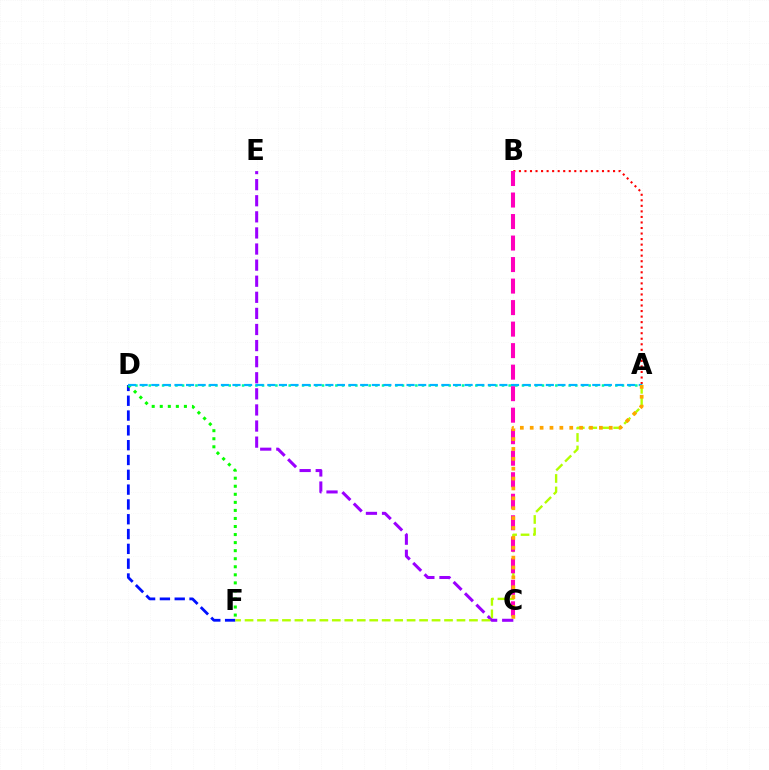{('C', 'E'): [{'color': '#9b00ff', 'line_style': 'dashed', 'thickness': 2.19}], ('D', 'F'): [{'color': '#0010ff', 'line_style': 'dashed', 'thickness': 2.01}, {'color': '#08ff00', 'line_style': 'dotted', 'thickness': 2.19}], ('A', 'B'): [{'color': '#ff0000', 'line_style': 'dotted', 'thickness': 1.5}], ('A', 'F'): [{'color': '#b3ff00', 'line_style': 'dashed', 'thickness': 1.69}], ('B', 'C'): [{'color': '#ff00bd', 'line_style': 'dashed', 'thickness': 2.92}], ('A', 'D'): [{'color': '#00ff9d', 'line_style': 'dotted', 'thickness': 1.81}, {'color': '#00b5ff', 'line_style': 'dashed', 'thickness': 1.58}], ('A', 'C'): [{'color': '#ffa500', 'line_style': 'dotted', 'thickness': 2.68}]}